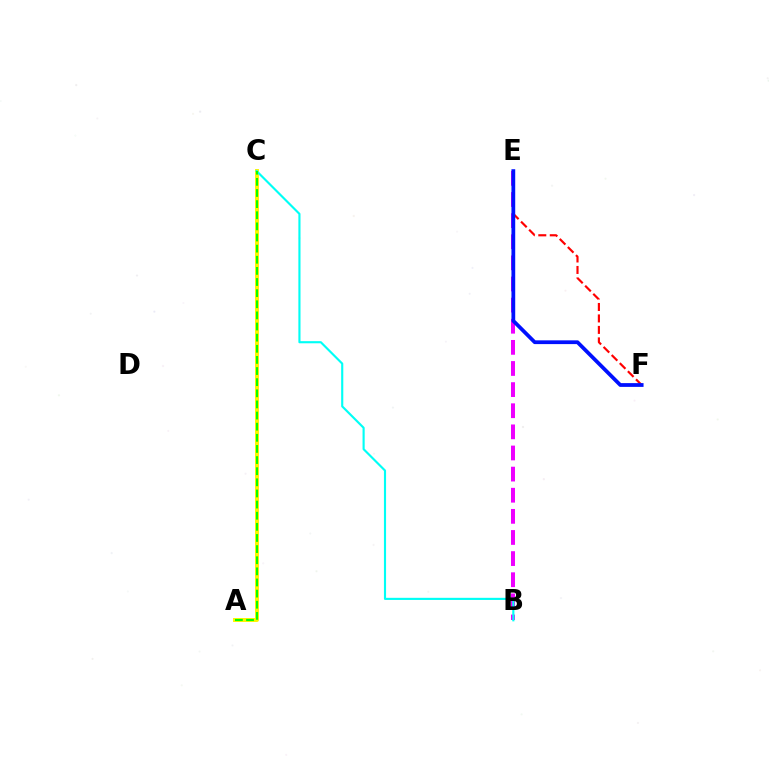{('E', 'F'): [{'color': '#ff0000', 'line_style': 'dashed', 'thickness': 1.56}, {'color': '#0010ff', 'line_style': 'solid', 'thickness': 2.71}], ('A', 'C'): [{'color': '#fcf500', 'line_style': 'solid', 'thickness': 2.84}, {'color': '#08ff00', 'line_style': 'dashed', 'thickness': 1.51}], ('B', 'E'): [{'color': '#ee00ff', 'line_style': 'dashed', 'thickness': 2.87}], ('B', 'C'): [{'color': '#00fff6', 'line_style': 'solid', 'thickness': 1.54}]}